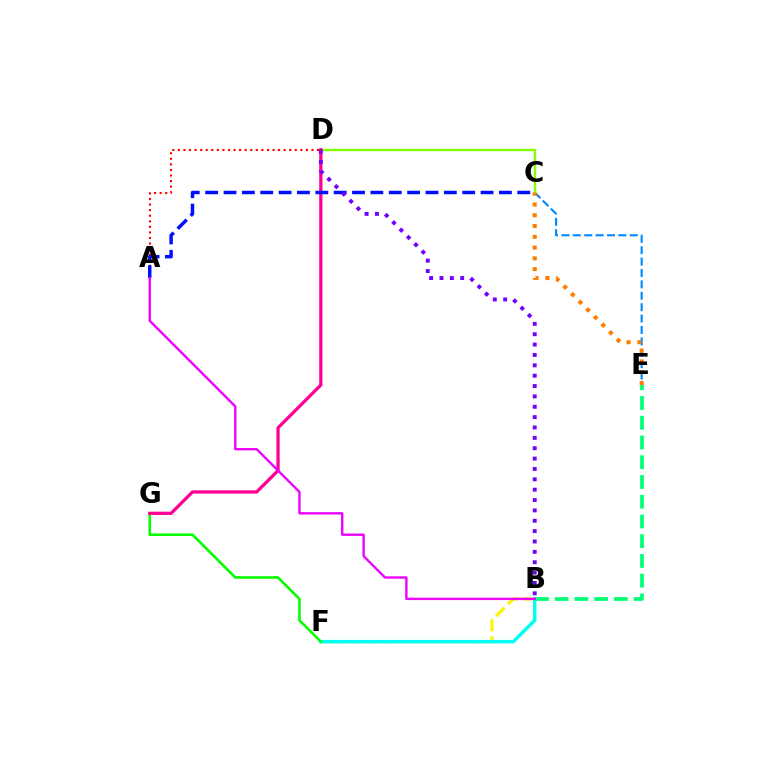{('B', 'E'): [{'color': '#00ff74', 'line_style': 'dashed', 'thickness': 2.68}], ('A', 'D'): [{'color': '#ff0000', 'line_style': 'dotted', 'thickness': 1.51}], ('B', 'F'): [{'color': '#fcf500', 'line_style': 'dashed', 'thickness': 2.3}, {'color': '#00fff6', 'line_style': 'solid', 'thickness': 2.5}], ('C', 'E'): [{'color': '#008cff', 'line_style': 'dashed', 'thickness': 1.55}, {'color': '#ff7c00', 'line_style': 'dotted', 'thickness': 2.93}], ('C', 'D'): [{'color': '#84ff00', 'line_style': 'solid', 'thickness': 1.71}], ('F', 'G'): [{'color': '#08ff00', 'line_style': 'solid', 'thickness': 1.88}], ('D', 'G'): [{'color': '#ff0094', 'line_style': 'solid', 'thickness': 2.34}], ('A', 'C'): [{'color': '#0010ff', 'line_style': 'dashed', 'thickness': 2.49}], ('B', 'D'): [{'color': '#7200ff', 'line_style': 'dotted', 'thickness': 2.82}], ('A', 'B'): [{'color': '#ee00ff', 'line_style': 'solid', 'thickness': 1.7}]}